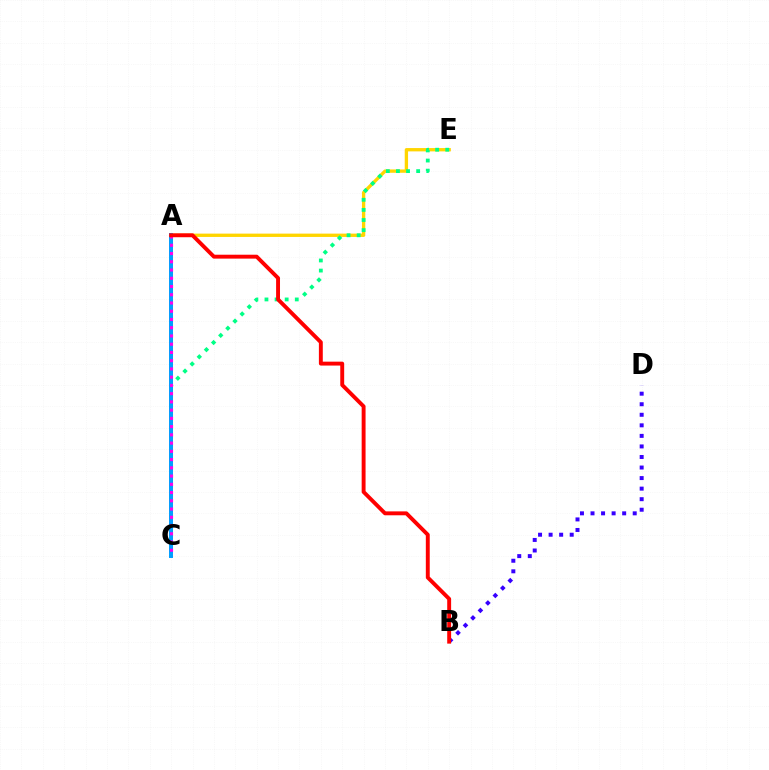{('A', 'E'): [{'color': '#ffd500', 'line_style': 'solid', 'thickness': 2.39}], ('A', 'C'): [{'color': '#4fff00', 'line_style': 'dashed', 'thickness': 2.18}, {'color': '#009eff', 'line_style': 'solid', 'thickness': 2.85}, {'color': '#ff00ed', 'line_style': 'dotted', 'thickness': 2.24}], ('B', 'D'): [{'color': '#3700ff', 'line_style': 'dotted', 'thickness': 2.87}], ('C', 'E'): [{'color': '#00ff86', 'line_style': 'dotted', 'thickness': 2.74}], ('A', 'B'): [{'color': '#ff0000', 'line_style': 'solid', 'thickness': 2.81}]}